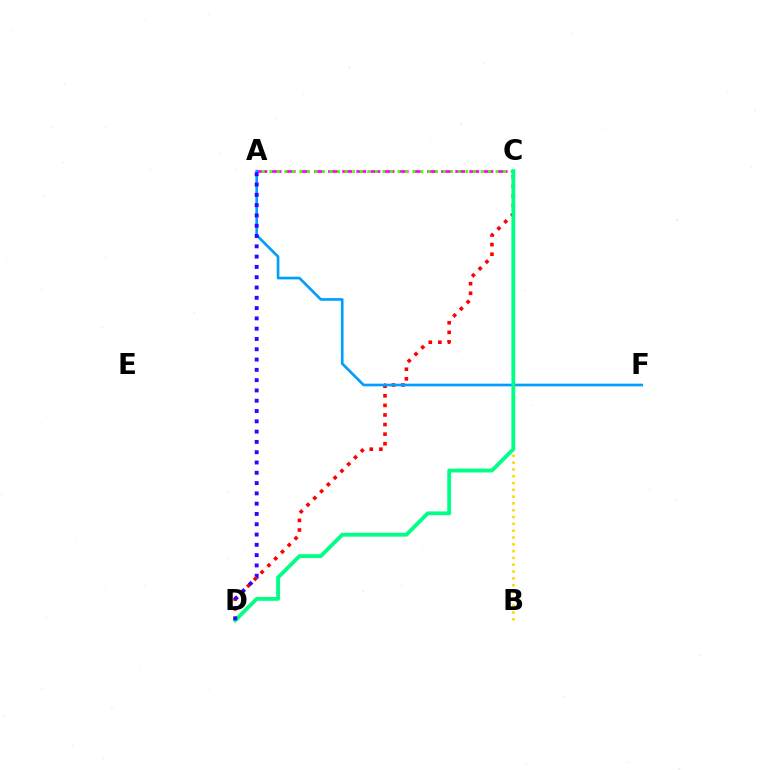{('A', 'C'): [{'color': '#ff00ed', 'line_style': 'dashed', 'thickness': 1.92}, {'color': '#4fff00', 'line_style': 'dotted', 'thickness': 2.05}], ('C', 'D'): [{'color': '#ff0000', 'line_style': 'dotted', 'thickness': 2.61}, {'color': '#00ff86', 'line_style': 'solid', 'thickness': 2.76}], ('B', 'C'): [{'color': '#ffd500', 'line_style': 'dotted', 'thickness': 1.85}], ('A', 'F'): [{'color': '#009eff', 'line_style': 'solid', 'thickness': 1.92}], ('A', 'D'): [{'color': '#3700ff', 'line_style': 'dotted', 'thickness': 2.8}]}